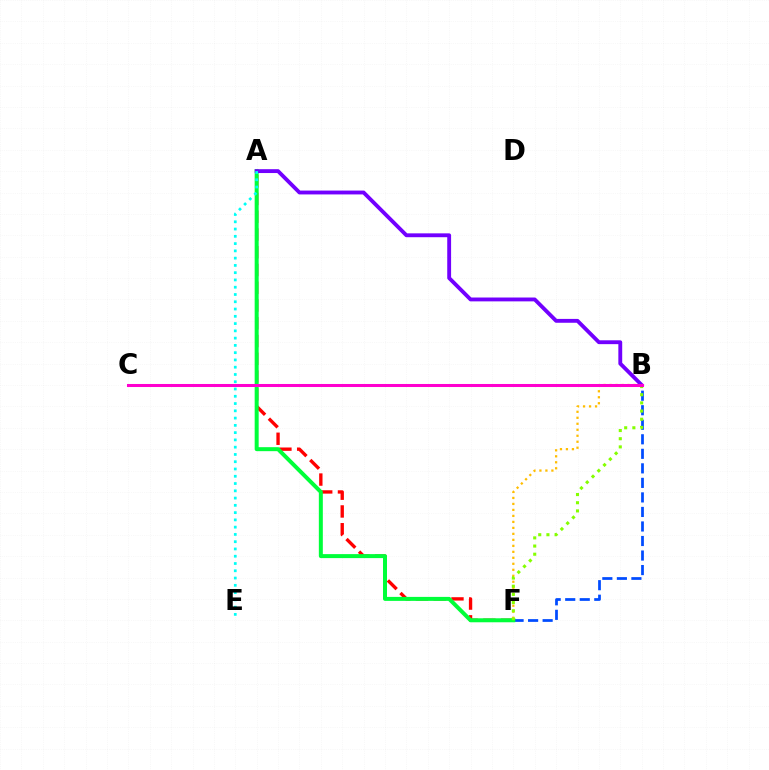{('B', 'F'): [{'color': '#004bff', 'line_style': 'dashed', 'thickness': 1.97}, {'color': '#ffbd00', 'line_style': 'dotted', 'thickness': 1.63}, {'color': '#84ff00', 'line_style': 'dotted', 'thickness': 2.22}], ('A', 'F'): [{'color': '#ff0000', 'line_style': 'dashed', 'thickness': 2.41}, {'color': '#00ff39', 'line_style': 'solid', 'thickness': 2.87}], ('A', 'B'): [{'color': '#7200ff', 'line_style': 'solid', 'thickness': 2.78}], ('A', 'E'): [{'color': '#00fff6', 'line_style': 'dotted', 'thickness': 1.98}], ('B', 'C'): [{'color': '#ff00cf', 'line_style': 'solid', 'thickness': 2.19}]}